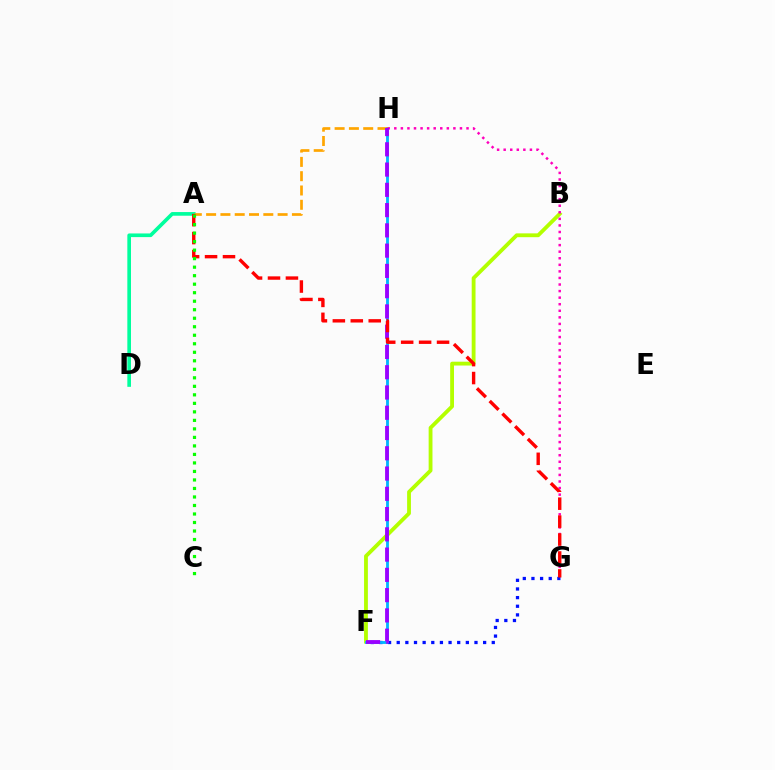{('F', 'G'): [{'color': '#0010ff', 'line_style': 'dotted', 'thickness': 2.35}], ('B', 'F'): [{'color': '#b3ff00', 'line_style': 'solid', 'thickness': 2.75}], ('A', 'D'): [{'color': '#00ff9d', 'line_style': 'solid', 'thickness': 2.63}], ('F', 'H'): [{'color': '#00b5ff', 'line_style': 'solid', 'thickness': 2.03}, {'color': '#9b00ff', 'line_style': 'dashed', 'thickness': 2.75}], ('G', 'H'): [{'color': '#ff00bd', 'line_style': 'dotted', 'thickness': 1.78}], ('A', 'H'): [{'color': '#ffa500', 'line_style': 'dashed', 'thickness': 1.94}], ('A', 'G'): [{'color': '#ff0000', 'line_style': 'dashed', 'thickness': 2.44}], ('A', 'C'): [{'color': '#08ff00', 'line_style': 'dotted', 'thickness': 2.31}]}